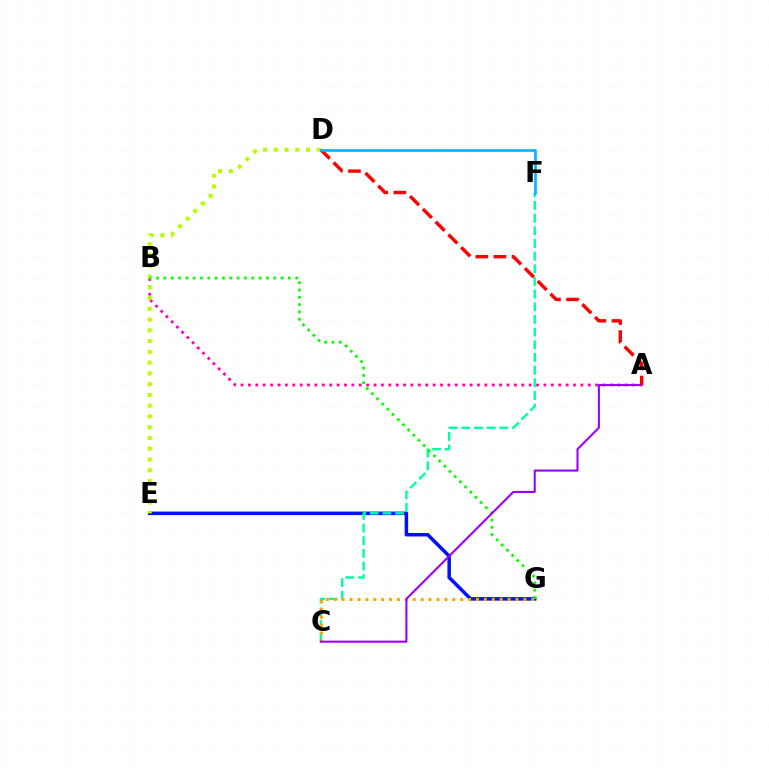{('E', 'G'): [{'color': '#0010ff', 'line_style': 'solid', 'thickness': 2.53}], ('C', 'F'): [{'color': '#00ff9d', 'line_style': 'dashed', 'thickness': 1.72}], ('A', 'B'): [{'color': '#ff00bd', 'line_style': 'dotted', 'thickness': 2.01}], ('D', 'E'): [{'color': '#b3ff00', 'line_style': 'dotted', 'thickness': 2.92}], ('C', 'G'): [{'color': '#ffa500', 'line_style': 'dotted', 'thickness': 2.15}], ('B', 'G'): [{'color': '#08ff00', 'line_style': 'dotted', 'thickness': 1.99}], ('A', 'C'): [{'color': '#9b00ff', 'line_style': 'solid', 'thickness': 1.5}], ('A', 'D'): [{'color': '#ff0000', 'line_style': 'dashed', 'thickness': 2.46}], ('D', 'F'): [{'color': '#00b5ff', 'line_style': 'solid', 'thickness': 1.92}]}